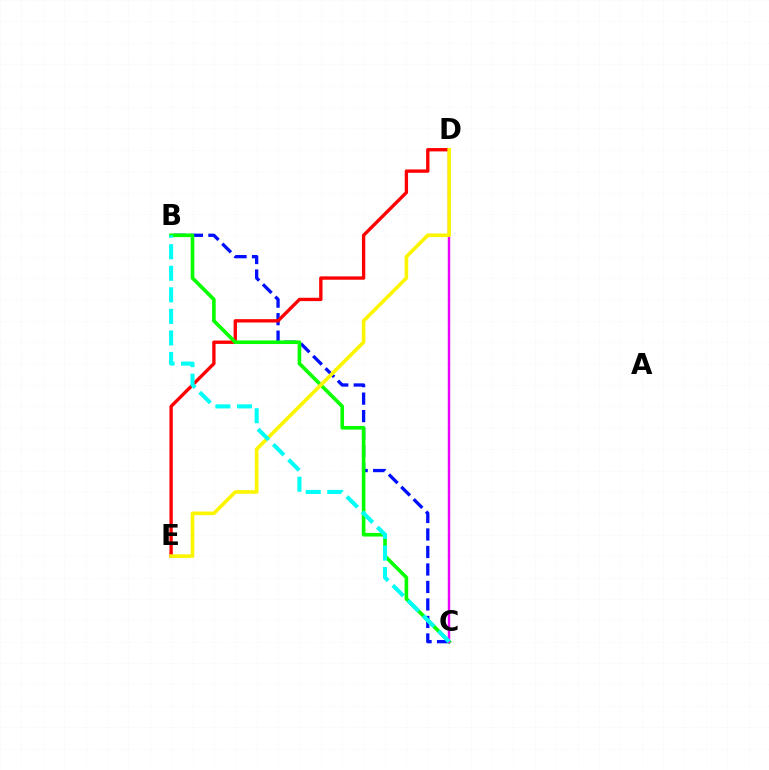{('B', 'C'): [{'color': '#0010ff', 'line_style': 'dashed', 'thickness': 2.38}, {'color': '#08ff00', 'line_style': 'solid', 'thickness': 2.61}, {'color': '#00fff6', 'line_style': 'dashed', 'thickness': 2.93}], ('D', 'E'): [{'color': '#ff0000', 'line_style': 'solid', 'thickness': 2.41}, {'color': '#fcf500', 'line_style': 'solid', 'thickness': 2.61}], ('C', 'D'): [{'color': '#ee00ff', 'line_style': 'solid', 'thickness': 1.76}]}